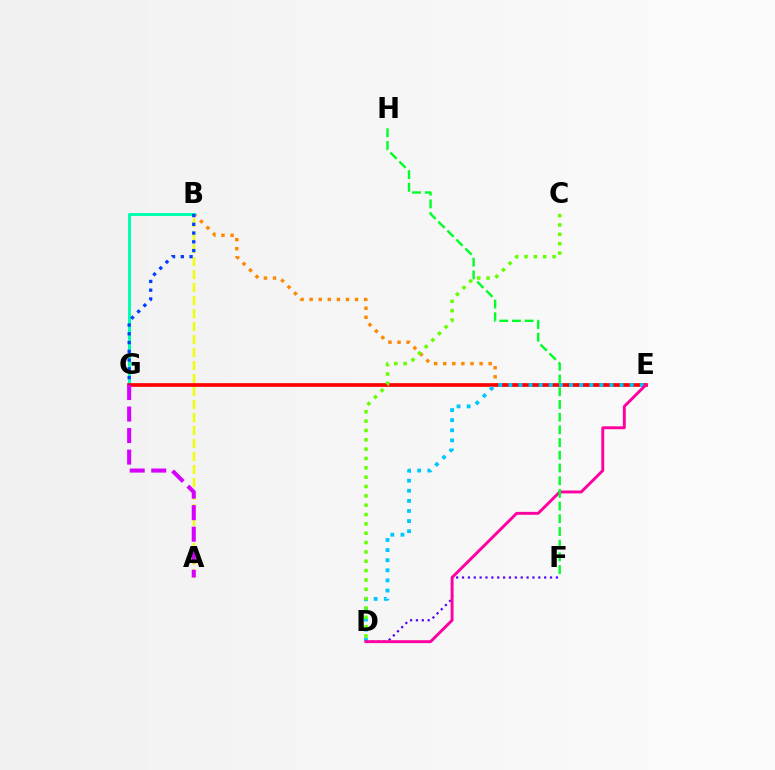{('A', 'B'): [{'color': '#eeff00', 'line_style': 'dashed', 'thickness': 1.76}], ('B', 'E'): [{'color': '#ff8800', 'line_style': 'dotted', 'thickness': 2.47}], ('B', 'G'): [{'color': '#00ffaf', 'line_style': 'solid', 'thickness': 2.16}, {'color': '#003fff', 'line_style': 'dotted', 'thickness': 2.38}], ('E', 'G'): [{'color': '#ff0000', 'line_style': 'solid', 'thickness': 2.65}], ('D', 'E'): [{'color': '#00c7ff', 'line_style': 'dotted', 'thickness': 2.75}, {'color': '#ff00a0', 'line_style': 'solid', 'thickness': 2.1}], ('D', 'F'): [{'color': '#4f00ff', 'line_style': 'dotted', 'thickness': 1.59}], ('A', 'G'): [{'color': '#d600ff', 'line_style': 'dashed', 'thickness': 2.92}], ('C', 'D'): [{'color': '#66ff00', 'line_style': 'dotted', 'thickness': 2.54}], ('F', 'H'): [{'color': '#00ff27', 'line_style': 'dashed', 'thickness': 1.73}]}